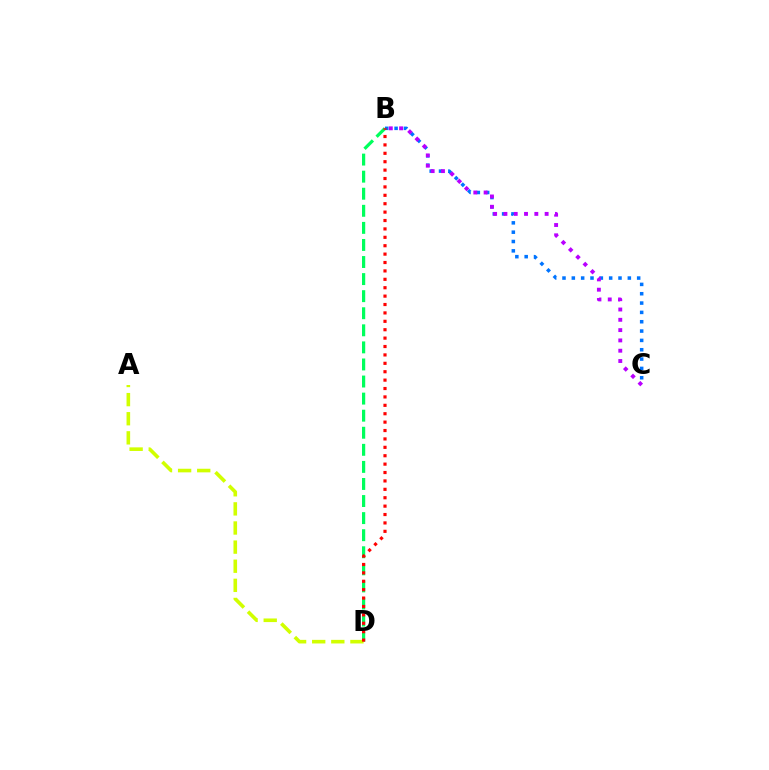{('B', 'D'): [{'color': '#00ff5c', 'line_style': 'dashed', 'thickness': 2.32}, {'color': '#ff0000', 'line_style': 'dotted', 'thickness': 2.28}], ('B', 'C'): [{'color': '#0074ff', 'line_style': 'dotted', 'thickness': 2.54}, {'color': '#b900ff', 'line_style': 'dotted', 'thickness': 2.8}], ('A', 'D'): [{'color': '#d1ff00', 'line_style': 'dashed', 'thickness': 2.6}]}